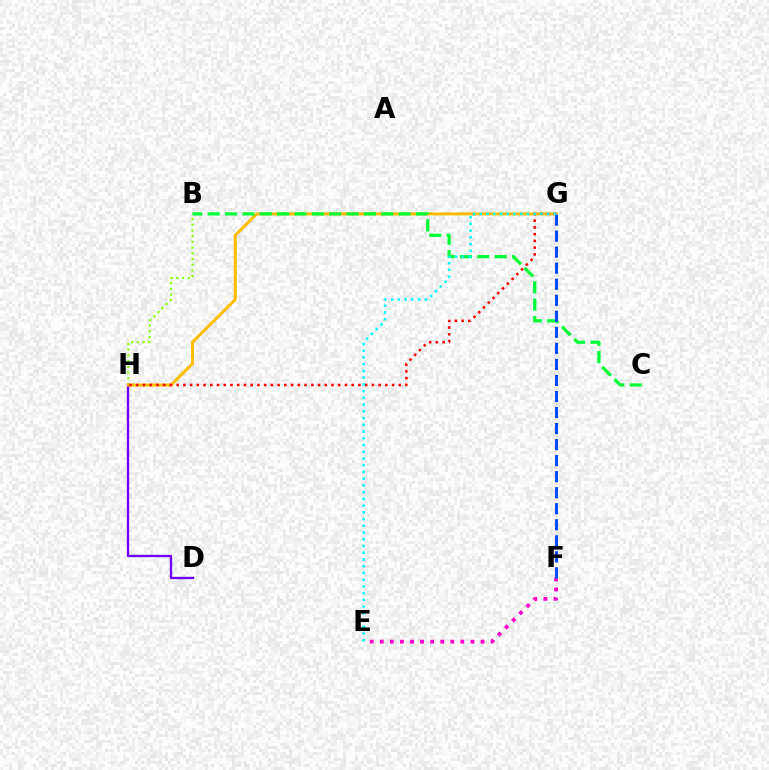{('B', 'H'): [{'color': '#84ff00', 'line_style': 'dotted', 'thickness': 1.55}], ('D', 'H'): [{'color': '#7200ff', 'line_style': 'solid', 'thickness': 1.69}], ('G', 'H'): [{'color': '#ffbd00', 'line_style': 'solid', 'thickness': 2.17}, {'color': '#ff0000', 'line_style': 'dotted', 'thickness': 1.83}], ('B', 'C'): [{'color': '#00ff39', 'line_style': 'dashed', 'thickness': 2.36}], ('E', 'F'): [{'color': '#ff00cf', 'line_style': 'dotted', 'thickness': 2.74}], ('F', 'G'): [{'color': '#004bff', 'line_style': 'dashed', 'thickness': 2.18}], ('E', 'G'): [{'color': '#00fff6', 'line_style': 'dotted', 'thickness': 1.83}]}